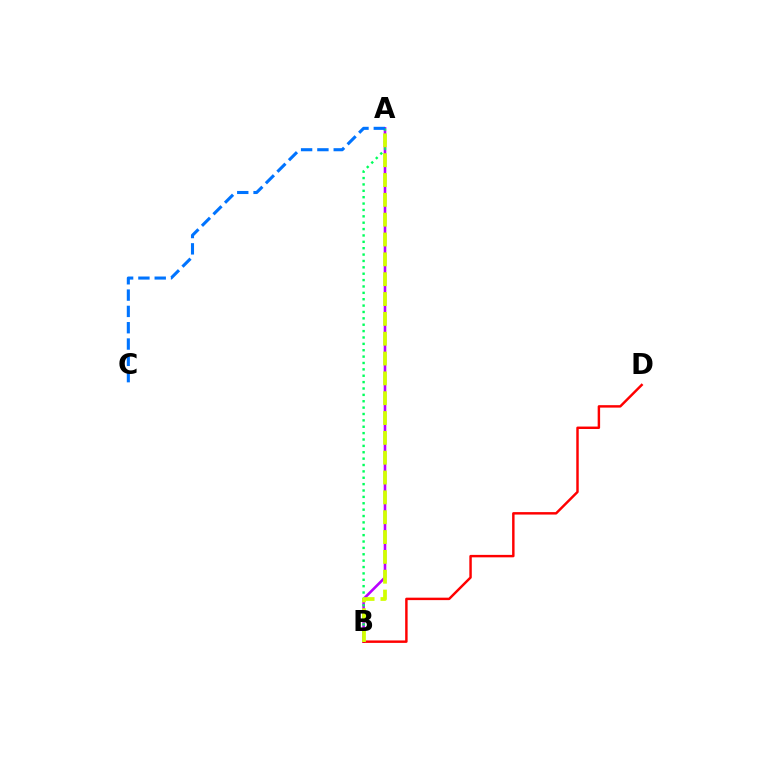{('A', 'B'): [{'color': '#b900ff', 'line_style': 'solid', 'thickness': 1.87}, {'color': '#00ff5c', 'line_style': 'dotted', 'thickness': 1.73}, {'color': '#d1ff00', 'line_style': 'dashed', 'thickness': 2.69}], ('B', 'D'): [{'color': '#ff0000', 'line_style': 'solid', 'thickness': 1.76}], ('A', 'C'): [{'color': '#0074ff', 'line_style': 'dashed', 'thickness': 2.22}]}